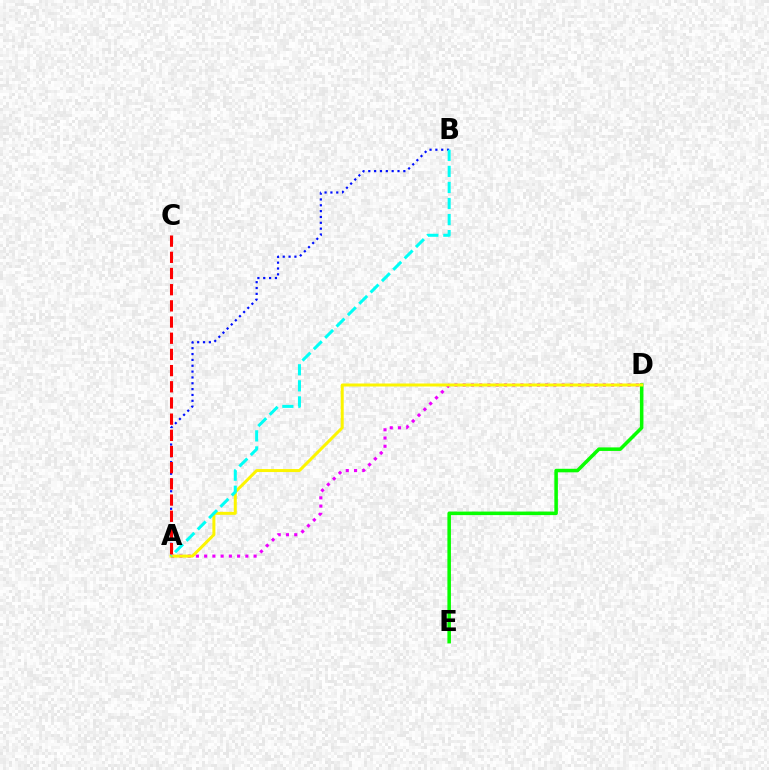{('D', 'E'): [{'color': '#08ff00', 'line_style': 'solid', 'thickness': 2.54}], ('A', 'B'): [{'color': '#0010ff', 'line_style': 'dotted', 'thickness': 1.59}, {'color': '#00fff6', 'line_style': 'dashed', 'thickness': 2.18}], ('A', 'D'): [{'color': '#ee00ff', 'line_style': 'dotted', 'thickness': 2.24}, {'color': '#fcf500', 'line_style': 'solid', 'thickness': 2.16}], ('A', 'C'): [{'color': '#ff0000', 'line_style': 'dashed', 'thickness': 2.2}]}